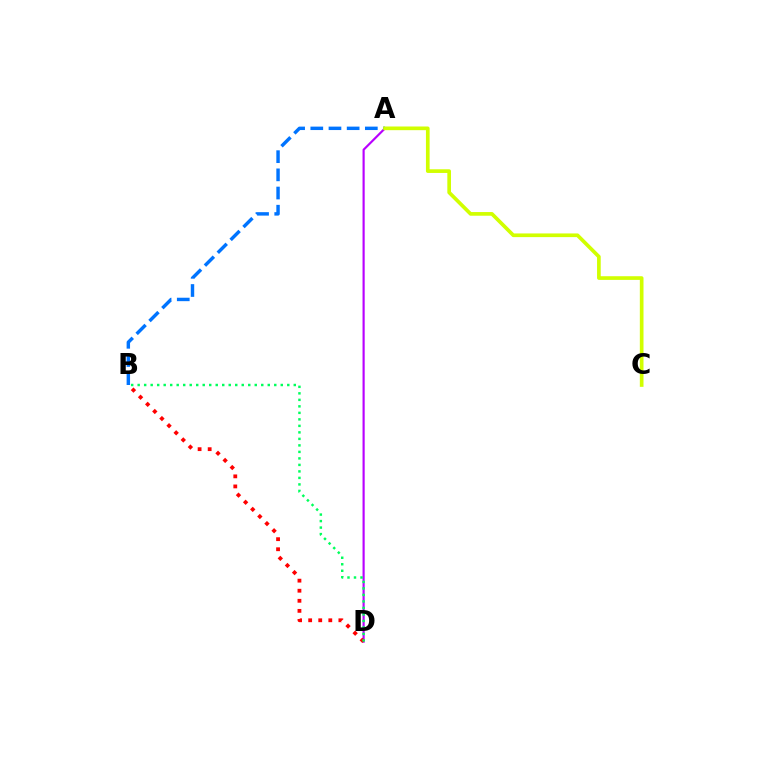{('A', 'D'): [{'color': '#b900ff', 'line_style': 'solid', 'thickness': 1.56}], ('B', 'D'): [{'color': '#ff0000', 'line_style': 'dotted', 'thickness': 2.74}, {'color': '#00ff5c', 'line_style': 'dotted', 'thickness': 1.77}], ('A', 'B'): [{'color': '#0074ff', 'line_style': 'dashed', 'thickness': 2.47}], ('A', 'C'): [{'color': '#d1ff00', 'line_style': 'solid', 'thickness': 2.65}]}